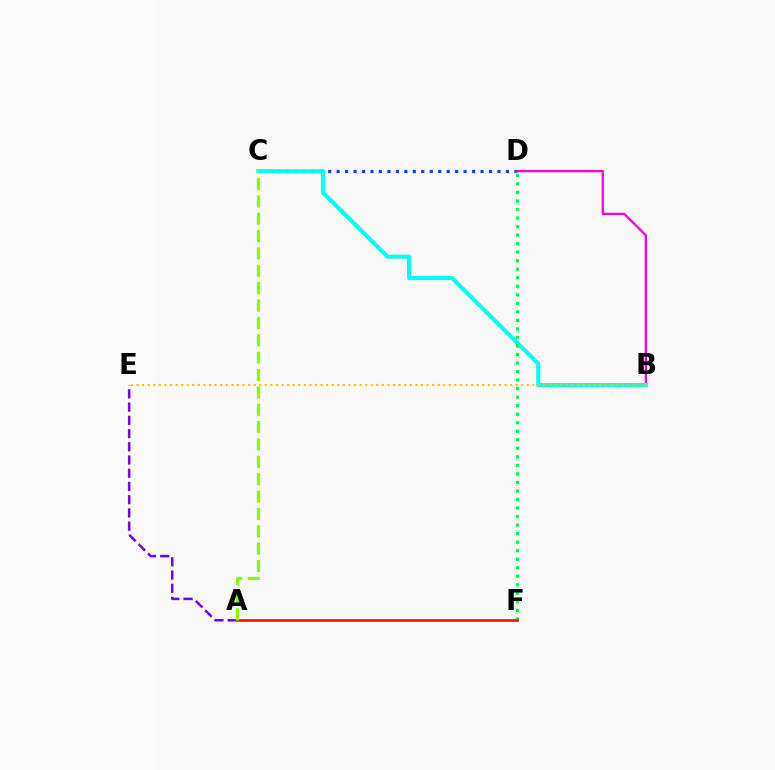{('C', 'D'): [{'color': '#004bff', 'line_style': 'dotted', 'thickness': 2.3}], ('B', 'D'): [{'color': '#ff00cf', 'line_style': 'solid', 'thickness': 1.65}], ('B', 'C'): [{'color': '#00fff6', 'line_style': 'solid', 'thickness': 2.89}], ('D', 'F'): [{'color': '#00ff39', 'line_style': 'dotted', 'thickness': 2.32}], ('B', 'E'): [{'color': '#ffbd00', 'line_style': 'dotted', 'thickness': 1.51}], ('A', 'E'): [{'color': '#7200ff', 'line_style': 'dashed', 'thickness': 1.8}], ('A', 'F'): [{'color': '#ff0000', 'line_style': 'solid', 'thickness': 1.84}], ('A', 'C'): [{'color': '#84ff00', 'line_style': 'dashed', 'thickness': 2.36}]}